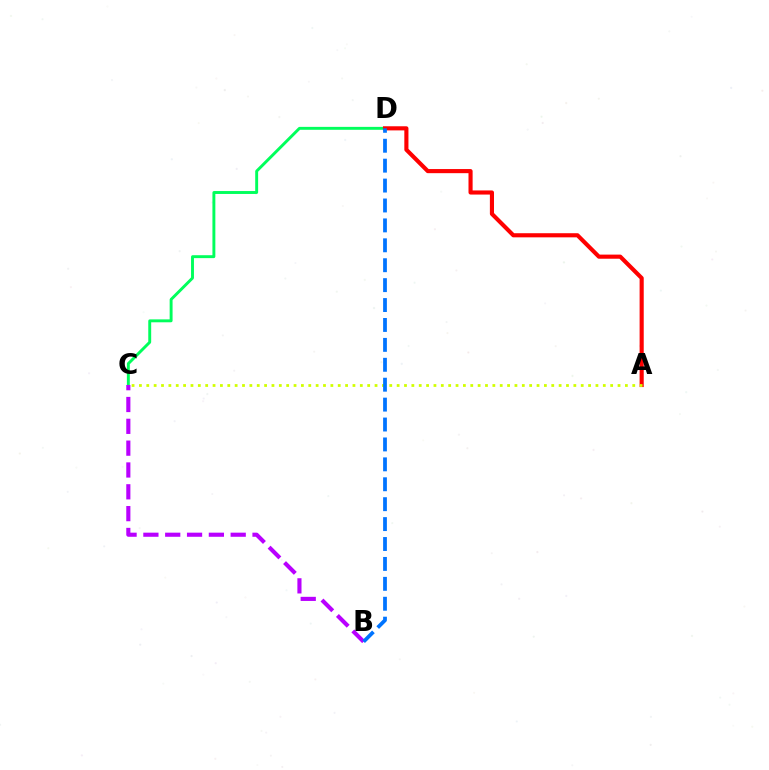{('C', 'D'): [{'color': '#00ff5c', 'line_style': 'solid', 'thickness': 2.1}], ('B', 'C'): [{'color': '#b900ff', 'line_style': 'dashed', 'thickness': 2.97}], ('A', 'D'): [{'color': '#ff0000', 'line_style': 'solid', 'thickness': 2.97}], ('A', 'C'): [{'color': '#d1ff00', 'line_style': 'dotted', 'thickness': 2.0}], ('B', 'D'): [{'color': '#0074ff', 'line_style': 'dashed', 'thickness': 2.71}]}